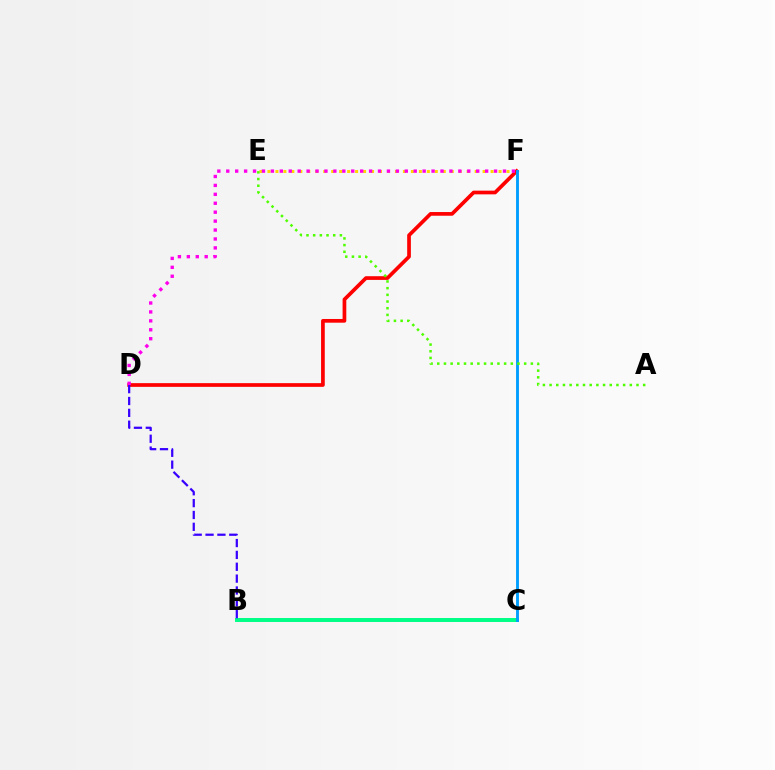{('E', 'F'): [{'color': '#ffd500', 'line_style': 'dotted', 'thickness': 2.17}], ('D', 'F'): [{'color': '#ff0000', 'line_style': 'solid', 'thickness': 2.66}, {'color': '#ff00ed', 'line_style': 'dotted', 'thickness': 2.43}], ('B', 'C'): [{'color': '#00ff86', 'line_style': 'solid', 'thickness': 2.85}], ('C', 'F'): [{'color': '#009eff', 'line_style': 'solid', 'thickness': 2.07}], ('A', 'E'): [{'color': '#4fff00', 'line_style': 'dotted', 'thickness': 1.82}], ('B', 'D'): [{'color': '#3700ff', 'line_style': 'dashed', 'thickness': 1.61}]}